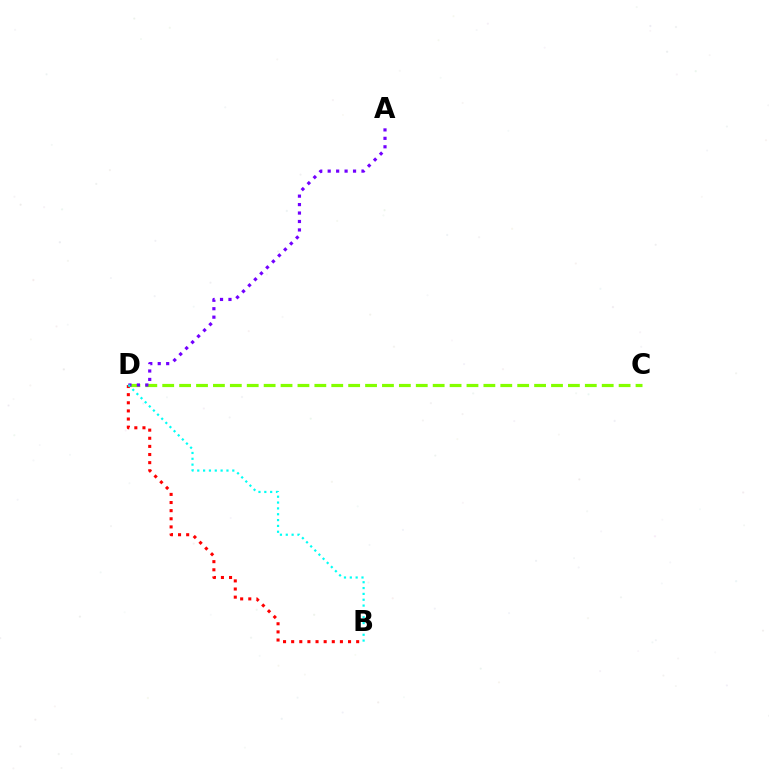{('C', 'D'): [{'color': '#84ff00', 'line_style': 'dashed', 'thickness': 2.3}], ('A', 'D'): [{'color': '#7200ff', 'line_style': 'dotted', 'thickness': 2.3}], ('B', 'D'): [{'color': '#ff0000', 'line_style': 'dotted', 'thickness': 2.21}, {'color': '#00fff6', 'line_style': 'dotted', 'thickness': 1.59}]}